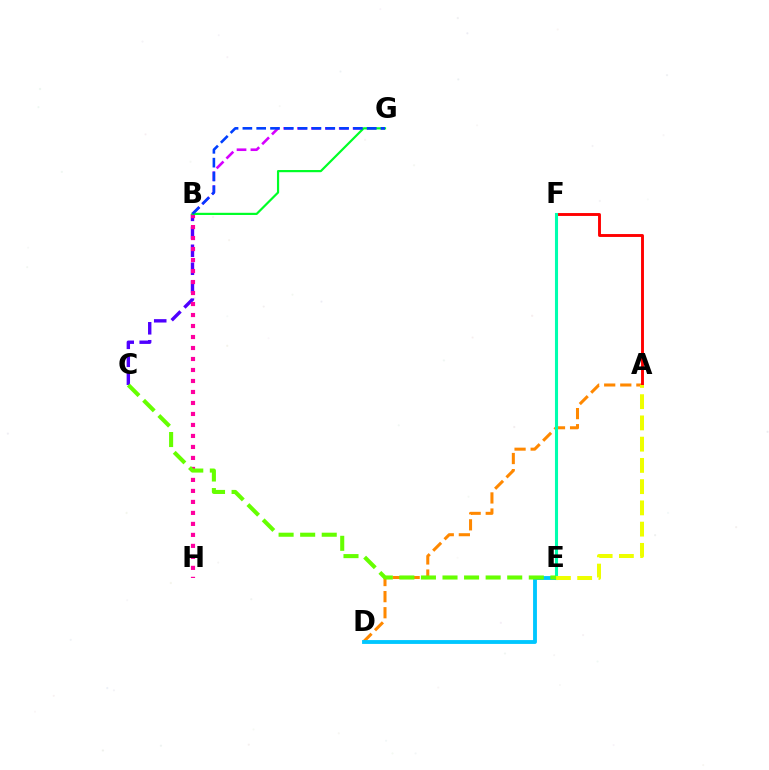{('A', 'D'): [{'color': '#ff8800', 'line_style': 'dashed', 'thickness': 2.19}], ('B', 'G'): [{'color': '#d600ff', 'line_style': 'dashed', 'thickness': 1.89}, {'color': '#00ff27', 'line_style': 'solid', 'thickness': 1.57}, {'color': '#003fff', 'line_style': 'dashed', 'thickness': 1.88}], ('B', 'C'): [{'color': '#4f00ff', 'line_style': 'dashed', 'thickness': 2.44}], ('B', 'H'): [{'color': '#ff00a0', 'line_style': 'dotted', 'thickness': 2.99}], ('A', 'F'): [{'color': '#ff0000', 'line_style': 'solid', 'thickness': 2.09}], ('E', 'F'): [{'color': '#00ffaf', 'line_style': 'solid', 'thickness': 2.21}], ('D', 'E'): [{'color': '#00c7ff', 'line_style': 'solid', 'thickness': 2.77}], ('A', 'E'): [{'color': '#eeff00', 'line_style': 'dashed', 'thickness': 2.89}], ('C', 'E'): [{'color': '#66ff00', 'line_style': 'dashed', 'thickness': 2.93}]}